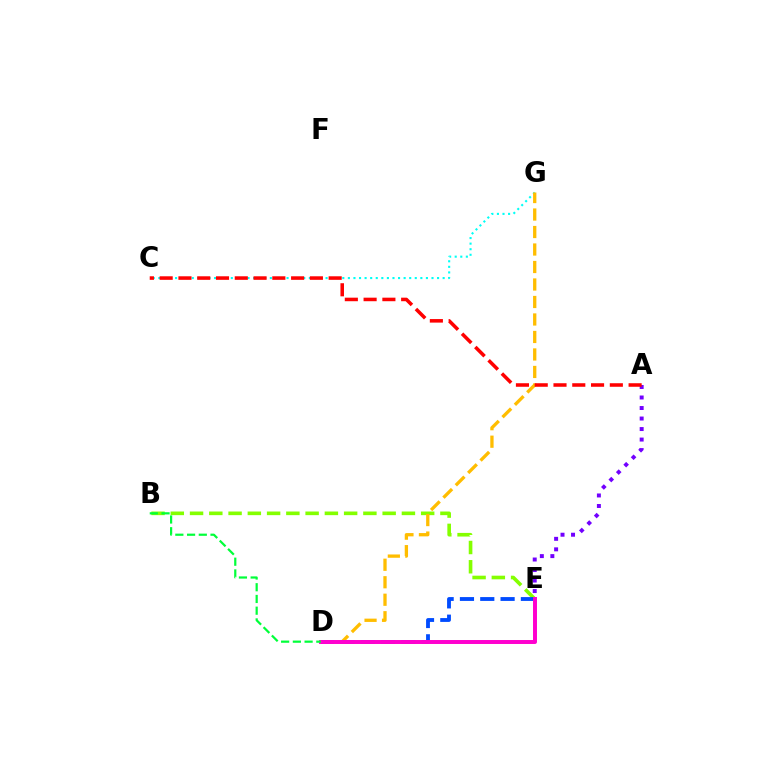{('C', 'G'): [{'color': '#00fff6', 'line_style': 'dotted', 'thickness': 1.51}], ('A', 'E'): [{'color': '#7200ff', 'line_style': 'dotted', 'thickness': 2.86}], ('B', 'E'): [{'color': '#84ff00', 'line_style': 'dashed', 'thickness': 2.62}], ('D', 'G'): [{'color': '#ffbd00', 'line_style': 'dashed', 'thickness': 2.38}], ('D', 'E'): [{'color': '#004bff', 'line_style': 'dashed', 'thickness': 2.76}, {'color': '#ff00cf', 'line_style': 'solid', 'thickness': 2.85}], ('B', 'D'): [{'color': '#00ff39', 'line_style': 'dashed', 'thickness': 1.59}], ('A', 'C'): [{'color': '#ff0000', 'line_style': 'dashed', 'thickness': 2.55}]}